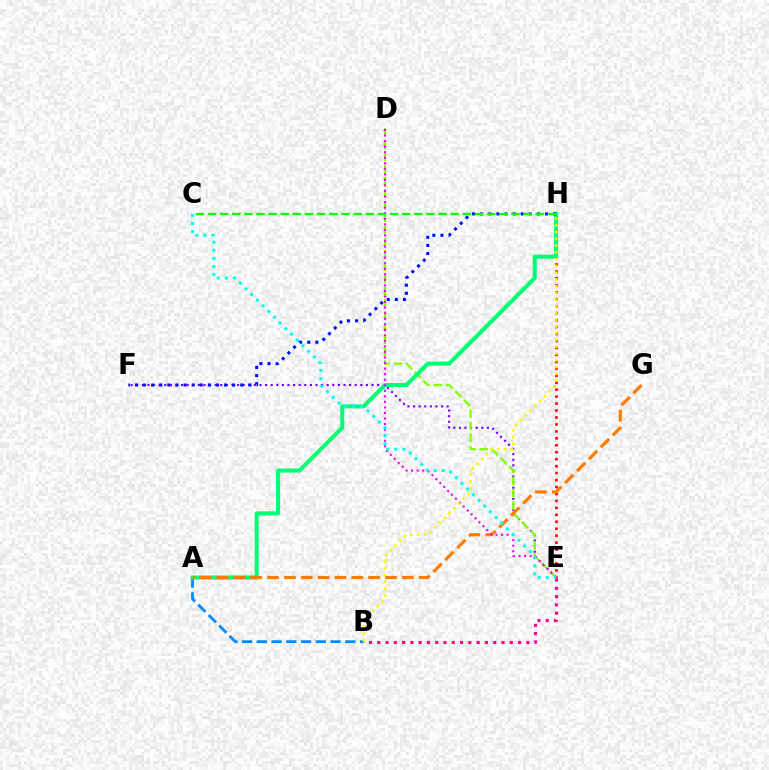{('E', 'F'): [{'color': '#7200ff', 'line_style': 'dotted', 'thickness': 1.52}], ('E', 'H'): [{'color': '#ff0000', 'line_style': 'dotted', 'thickness': 1.89}], ('A', 'B'): [{'color': '#008cff', 'line_style': 'dashed', 'thickness': 2.0}], ('D', 'E'): [{'color': '#84ff00', 'line_style': 'dashed', 'thickness': 1.66}, {'color': '#ee00ff', 'line_style': 'dotted', 'thickness': 1.51}], ('A', 'H'): [{'color': '#00ff74', 'line_style': 'solid', 'thickness': 2.91}], ('B', 'E'): [{'color': '#ff0094', 'line_style': 'dotted', 'thickness': 2.25}], ('A', 'G'): [{'color': '#ff7c00', 'line_style': 'dashed', 'thickness': 2.29}], ('F', 'H'): [{'color': '#0010ff', 'line_style': 'dotted', 'thickness': 2.2}], ('C', 'H'): [{'color': '#08ff00', 'line_style': 'dashed', 'thickness': 1.65}], ('C', 'E'): [{'color': '#00fff6', 'line_style': 'dotted', 'thickness': 2.18}], ('B', 'H'): [{'color': '#fcf500', 'line_style': 'dotted', 'thickness': 1.83}]}